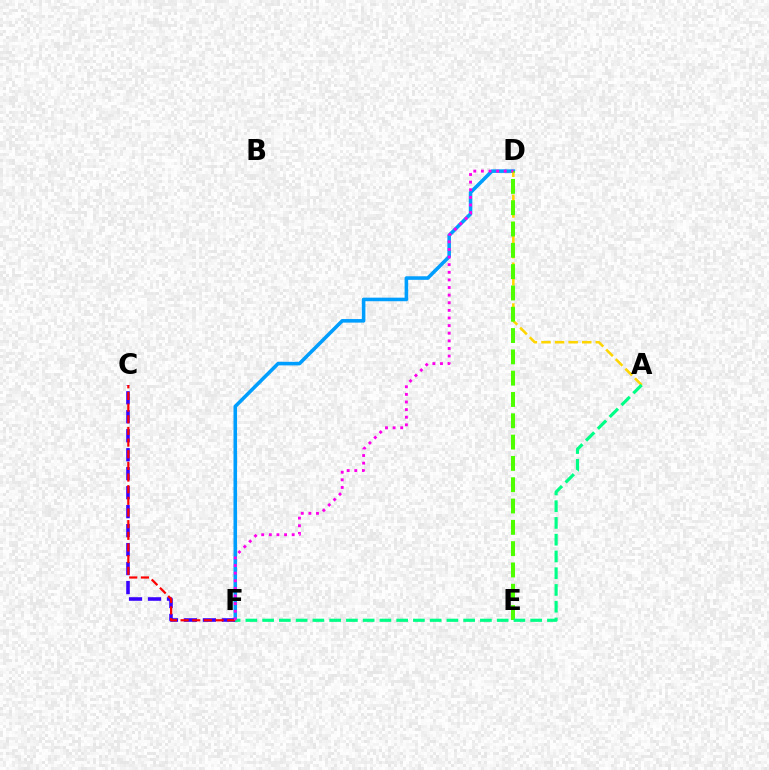{('D', 'F'): [{'color': '#009eff', 'line_style': 'solid', 'thickness': 2.57}, {'color': '#ff00ed', 'line_style': 'dotted', 'thickness': 2.07}], ('C', 'F'): [{'color': '#3700ff', 'line_style': 'dashed', 'thickness': 2.58}, {'color': '#ff0000', 'line_style': 'dashed', 'thickness': 1.58}], ('A', 'D'): [{'color': '#ffd500', 'line_style': 'dashed', 'thickness': 1.84}], ('D', 'E'): [{'color': '#4fff00', 'line_style': 'dashed', 'thickness': 2.89}], ('A', 'F'): [{'color': '#00ff86', 'line_style': 'dashed', 'thickness': 2.28}]}